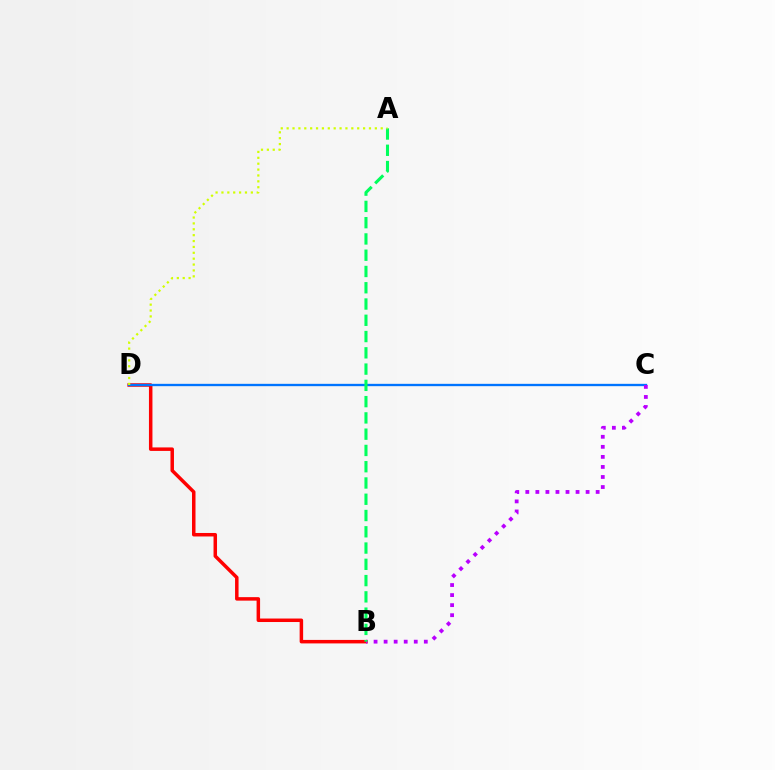{('B', 'D'): [{'color': '#ff0000', 'line_style': 'solid', 'thickness': 2.51}], ('C', 'D'): [{'color': '#0074ff', 'line_style': 'solid', 'thickness': 1.68}], ('B', 'C'): [{'color': '#b900ff', 'line_style': 'dotted', 'thickness': 2.73}], ('A', 'B'): [{'color': '#00ff5c', 'line_style': 'dashed', 'thickness': 2.21}], ('A', 'D'): [{'color': '#d1ff00', 'line_style': 'dotted', 'thickness': 1.6}]}